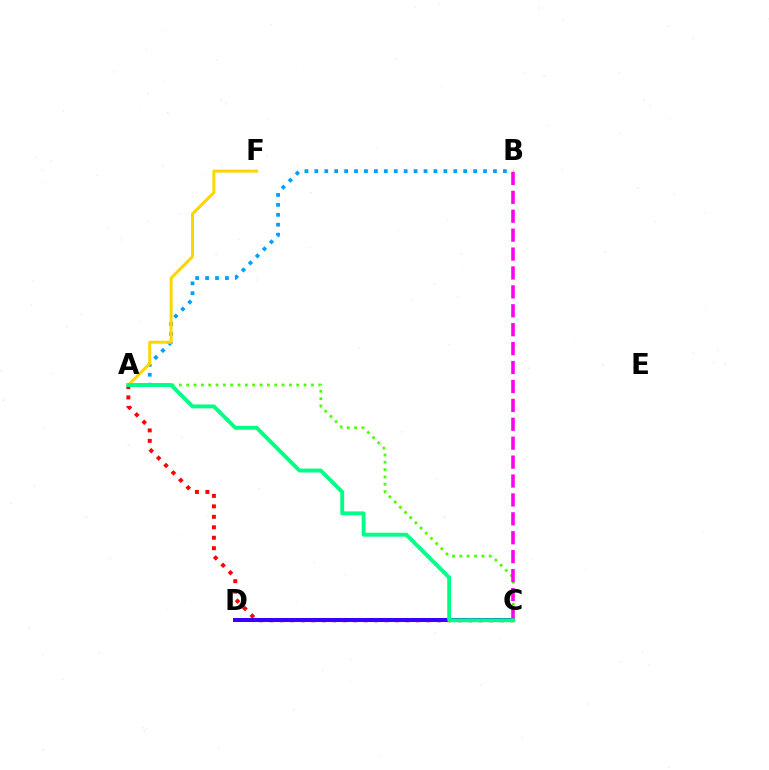{('A', 'C'): [{'color': '#ff0000', 'line_style': 'dotted', 'thickness': 2.84}, {'color': '#4fff00', 'line_style': 'dotted', 'thickness': 1.99}, {'color': '#00ff86', 'line_style': 'solid', 'thickness': 2.8}], ('C', 'D'): [{'color': '#3700ff', 'line_style': 'solid', 'thickness': 2.89}], ('A', 'B'): [{'color': '#009eff', 'line_style': 'dotted', 'thickness': 2.7}], ('A', 'F'): [{'color': '#ffd500', 'line_style': 'solid', 'thickness': 2.17}], ('B', 'C'): [{'color': '#ff00ed', 'line_style': 'dashed', 'thickness': 2.57}]}